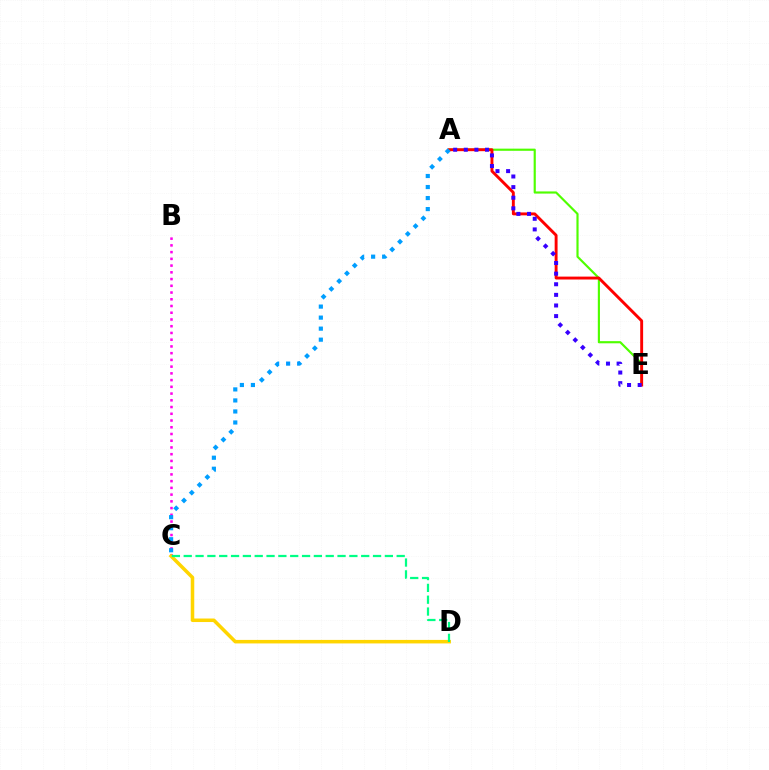{('B', 'C'): [{'color': '#ff00ed', 'line_style': 'dotted', 'thickness': 1.83}], ('A', 'E'): [{'color': '#4fff00', 'line_style': 'solid', 'thickness': 1.55}, {'color': '#ff0000', 'line_style': 'solid', 'thickness': 2.09}, {'color': '#3700ff', 'line_style': 'dotted', 'thickness': 2.88}], ('C', 'D'): [{'color': '#ffd500', 'line_style': 'solid', 'thickness': 2.54}, {'color': '#00ff86', 'line_style': 'dashed', 'thickness': 1.61}], ('A', 'C'): [{'color': '#009eff', 'line_style': 'dotted', 'thickness': 3.0}]}